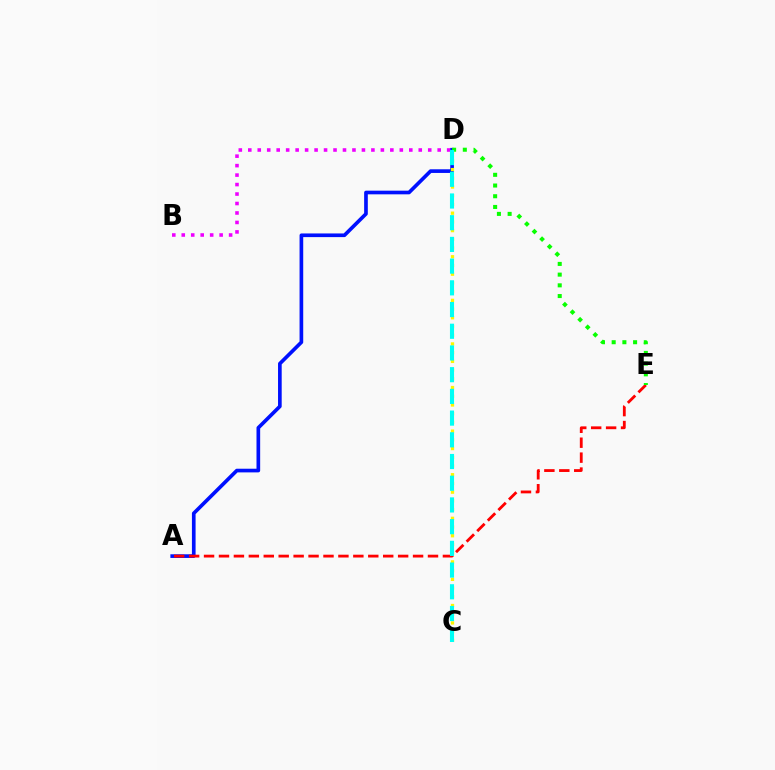{('B', 'D'): [{'color': '#ee00ff', 'line_style': 'dotted', 'thickness': 2.57}], ('A', 'D'): [{'color': '#0010ff', 'line_style': 'solid', 'thickness': 2.64}], ('A', 'E'): [{'color': '#ff0000', 'line_style': 'dashed', 'thickness': 2.03}], ('D', 'E'): [{'color': '#08ff00', 'line_style': 'dotted', 'thickness': 2.91}], ('C', 'D'): [{'color': '#fcf500', 'line_style': 'dotted', 'thickness': 2.37}, {'color': '#00fff6', 'line_style': 'dashed', 'thickness': 2.95}]}